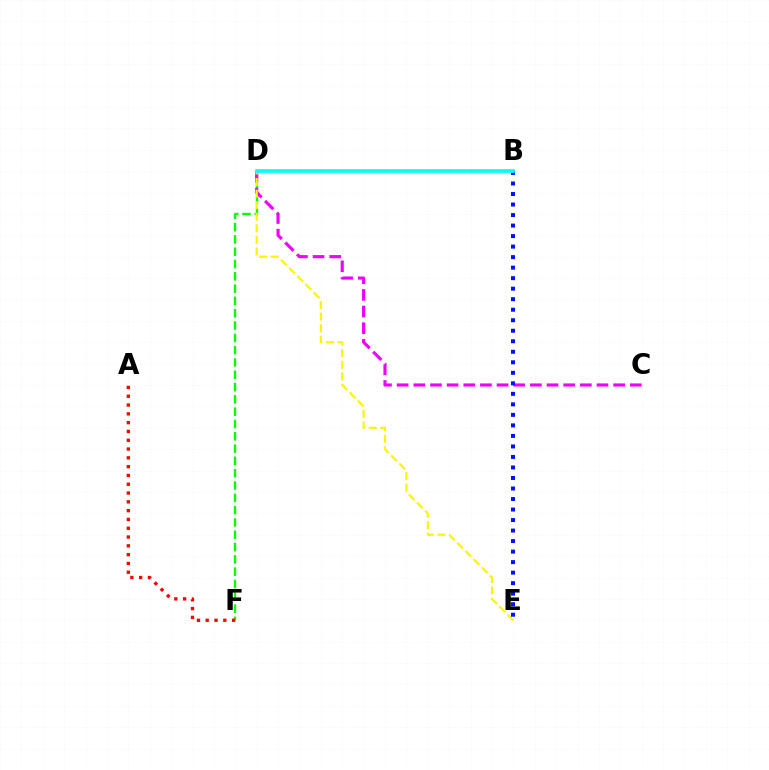{('D', 'F'): [{'color': '#08ff00', 'line_style': 'dashed', 'thickness': 1.67}], ('C', 'D'): [{'color': '#ee00ff', 'line_style': 'dashed', 'thickness': 2.26}], ('D', 'E'): [{'color': '#fcf500', 'line_style': 'dashed', 'thickness': 1.57}], ('B', 'E'): [{'color': '#0010ff', 'line_style': 'dotted', 'thickness': 2.86}], ('B', 'D'): [{'color': '#00fff6', 'line_style': 'solid', 'thickness': 2.62}], ('A', 'F'): [{'color': '#ff0000', 'line_style': 'dotted', 'thickness': 2.39}]}